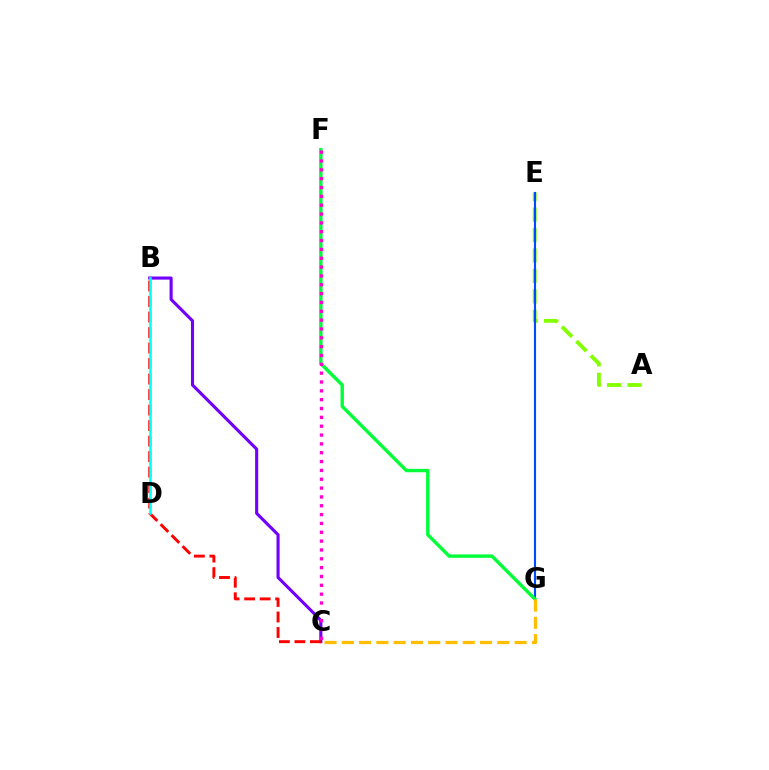{('A', 'E'): [{'color': '#84ff00', 'line_style': 'dashed', 'thickness': 2.77}], ('B', 'C'): [{'color': '#7200ff', 'line_style': 'solid', 'thickness': 2.24}, {'color': '#ff0000', 'line_style': 'dashed', 'thickness': 2.11}], ('E', 'G'): [{'color': '#004bff', 'line_style': 'solid', 'thickness': 1.54}], ('F', 'G'): [{'color': '#00ff39', 'line_style': 'solid', 'thickness': 2.44}], ('C', 'F'): [{'color': '#ff00cf', 'line_style': 'dotted', 'thickness': 2.4}], ('C', 'G'): [{'color': '#ffbd00', 'line_style': 'dashed', 'thickness': 2.35}], ('B', 'D'): [{'color': '#00fff6', 'line_style': 'solid', 'thickness': 1.85}]}